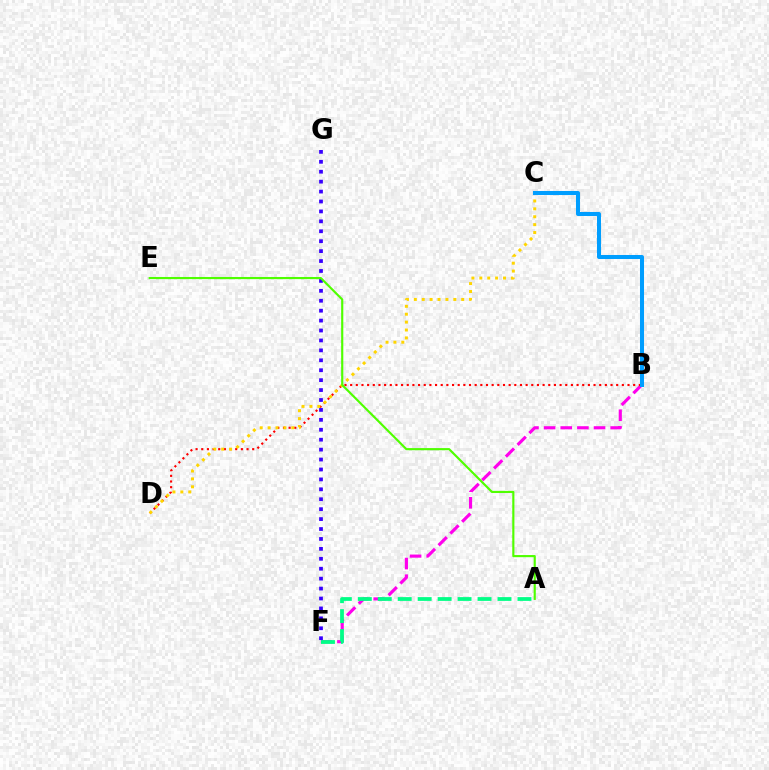{('F', 'G'): [{'color': '#3700ff', 'line_style': 'dotted', 'thickness': 2.7}], ('B', 'F'): [{'color': '#ff00ed', 'line_style': 'dashed', 'thickness': 2.26}], ('A', 'F'): [{'color': '#00ff86', 'line_style': 'dashed', 'thickness': 2.71}], ('B', 'D'): [{'color': '#ff0000', 'line_style': 'dotted', 'thickness': 1.54}], ('C', 'D'): [{'color': '#ffd500', 'line_style': 'dotted', 'thickness': 2.15}], ('A', 'E'): [{'color': '#4fff00', 'line_style': 'solid', 'thickness': 1.55}], ('B', 'C'): [{'color': '#009eff', 'line_style': 'solid', 'thickness': 2.9}]}